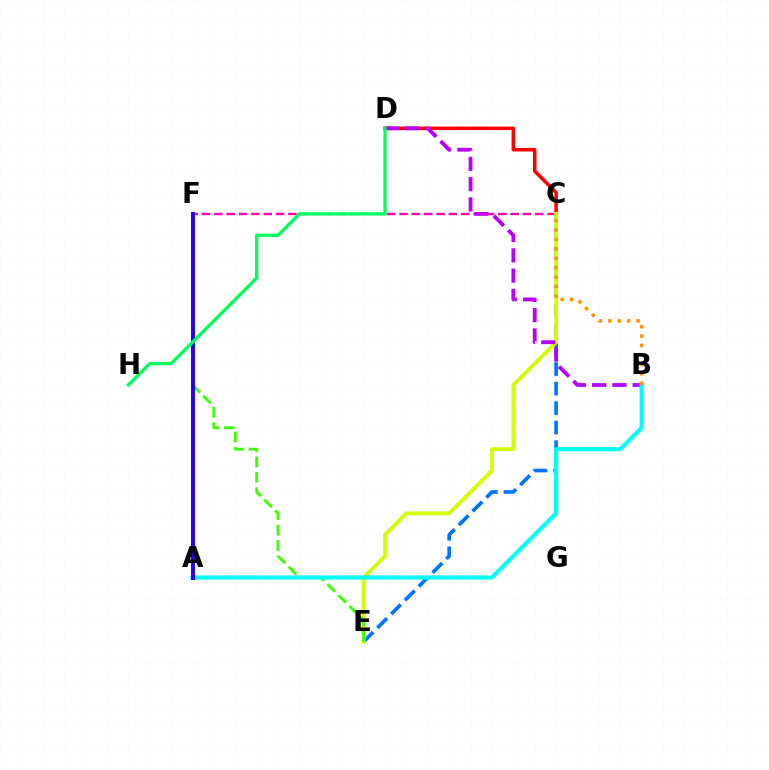{('C', 'E'): [{'color': '#0074ff', 'line_style': 'dashed', 'thickness': 2.65}, {'color': '#d1ff00', 'line_style': 'solid', 'thickness': 2.75}], ('C', 'F'): [{'color': '#ff00ac', 'line_style': 'dashed', 'thickness': 1.68}], ('C', 'D'): [{'color': '#ff0000', 'line_style': 'solid', 'thickness': 2.56}], ('B', 'D'): [{'color': '#b900ff', 'line_style': 'dashed', 'thickness': 2.76}], ('E', 'F'): [{'color': '#3dff00', 'line_style': 'dashed', 'thickness': 2.09}], ('A', 'B'): [{'color': '#00fff6', 'line_style': 'solid', 'thickness': 2.99}], ('B', 'C'): [{'color': '#ff9400', 'line_style': 'dotted', 'thickness': 2.56}], ('A', 'F'): [{'color': '#2500ff', 'line_style': 'solid', 'thickness': 2.87}], ('D', 'H'): [{'color': '#00ff5c', 'line_style': 'solid', 'thickness': 2.38}]}